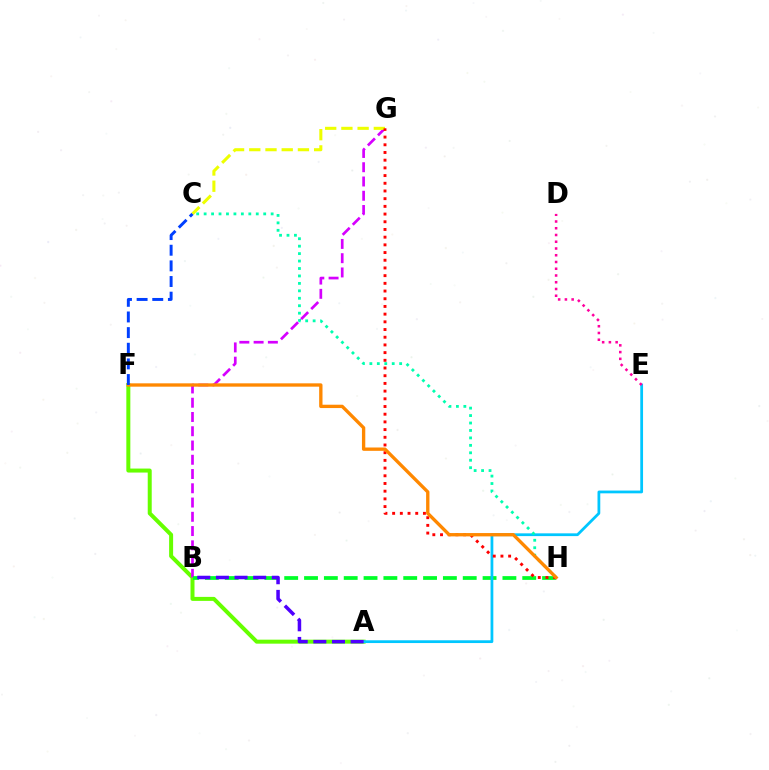{('A', 'F'): [{'color': '#66ff00', 'line_style': 'solid', 'thickness': 2.88}], ('B', 'G'): [{'color': '#d600ff', 'line_style': 'dashed', 'thickness': 1.94}], ('B', 'H'): [{'color': '#00ff27', 'line_style': 'dashed', 'thickness': 2.69}], ('C', 'G'): [{'color': '#eeff00', 'line_style': 'dashed', 'thickness': 2.2}], ('A', 'E'): [{'color': '#00c7ff', 'line_style': 'solid', 'thickness': 1.99}], ('D', 'E'): [{'color': '#ff00a0', 'line_style': 'dotted', 'thickness': 1.83}], ('G', 'H'): [{'color': '#ff0000', 'line_style': 'dotted', 'thickness': 2.09}], ('A', 'B'): [{'color': '#4f00ff', 'line_style': 'dashed', 'thickness': 2.53}], ('C', 'H'): [{'color': '#00ffaf', 'line_style': 'dotted', 'thickness': 2.02}], ('F', 'H'): [{'color': '#ff8800', 'line_style': 'solid', 'thickness': 2.4}], ('C', 'F'): [{'color': '#003fff', 'line_style': 'dashed', 'thickness': 2.13}]}